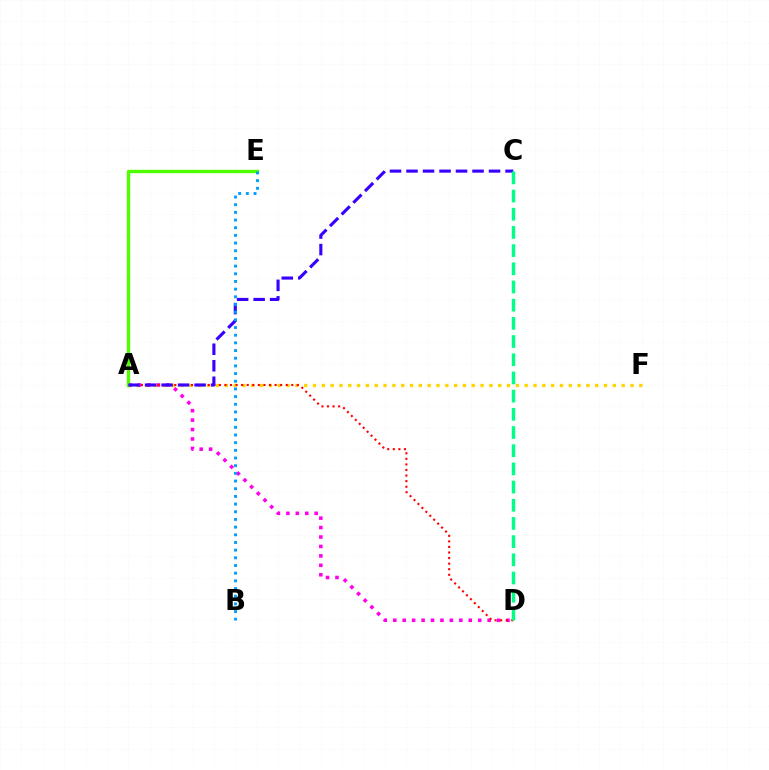{('A', 'F'): [{'color': '#ffd500', 'line_style': 'dotted', 'thickness': 2.4}], ('A', 'D'): [{'color': '#ff00ed', 'line_style': 'dotted', 'thickness': 2.56}, {'color': '#ff0000', 'line_style': 'dotted', 'thickness': 1.51}], ('A', 'E'): [{'color': '#4fff00', 'line_style': 'solid', 'thickness': 2.44}], ('A', 'C'): [{'color': '#3700ff', 'line_style': 'dashed', 'thickness': 2.24}], ('C', 'D'): [{'color': '#00ff86', 'line_style': 'dashed', 'thickness': 2.47}], ('B', 'E'): [{'color': '#009eff', 'line_style': 'dotted', 'thickness': 2.09}]}